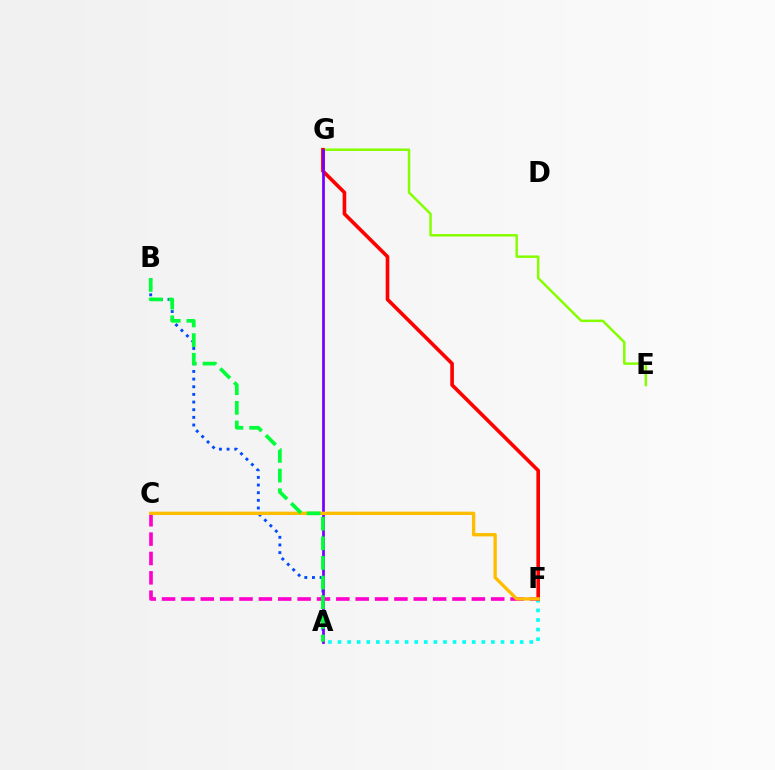{('E', 'G'): [{'color': '#84ff00', 'line_style': 'solid', 'thickness': 1.79}], ('A', 'F'): [{'color': '#00fff6', 'line_style': 'dotted', 'thickness': 2.6}], ('F', 'G'): [{'color': '#ff0000', 'line_style': 'solid', 'thickness': 2.61}], ('A', 'B'): [{'color': '#004bff', 'line_style': 'dotted', 'thickness': 2.08}, {'color': '#00ff39', 'line_style': 'dashed', 'thickness': 2.67}], ('C', 'F'): [{'color': '#ff00cf', 'line_style': 'dashed', 'thickness': 2.63}, {'color': '#ffbd00', 'line_style': 'solid', 'thickness': 2.4}], ('A', 'G'): [{'color': '#7200ff', 'line_style': 'solid', 'thickness': 1.97}]}